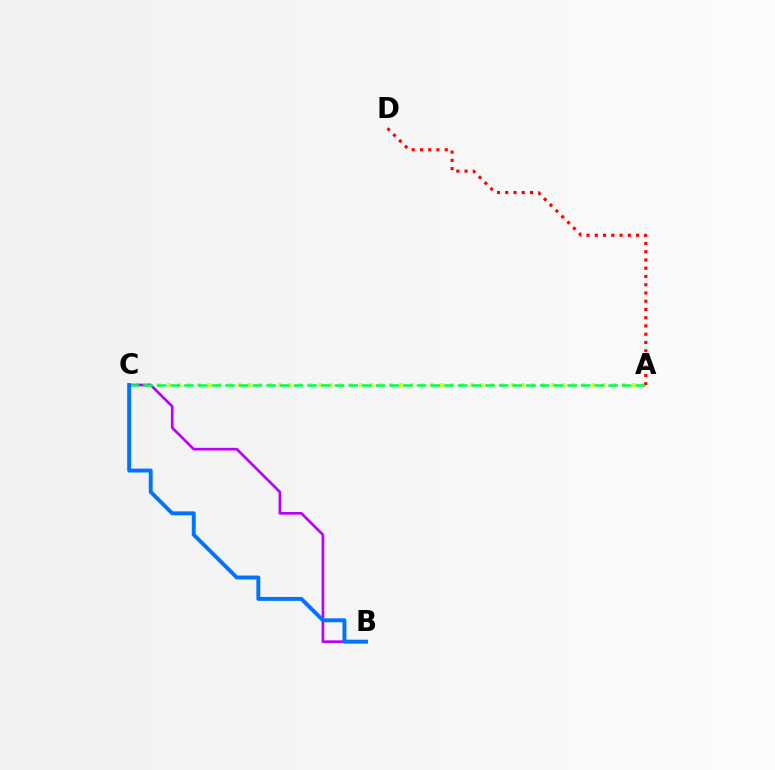{('A', 'C'): [{'color': '#d1ff00', 'line_style': 'dotted', 'thickness': 2.75}, {'color': '#00ff5c', 'line_style': 'dashed', 'thickness': 1.86}], ('B', 'C'): [{'color': '#b900ff', 'line_style': 'solid', 'thickness': 1.92}, {'color': '#0074ff', 'line_style': 'solid', 'thickness': 2.83}], ('A', 'D'): [{'color': '#ff0000', 'line_style': 'dotted', 'thickness': 2.24}]}